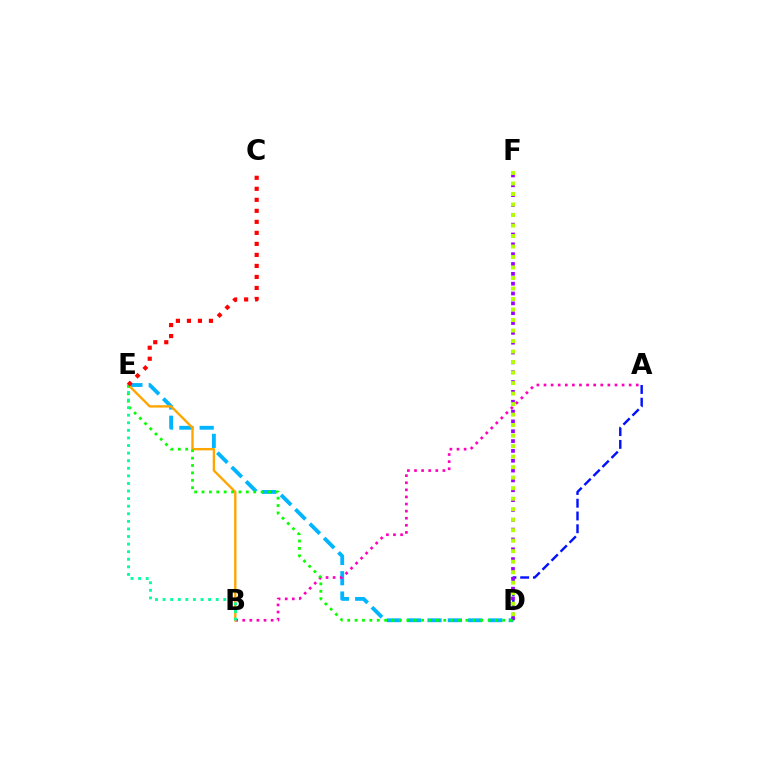{('D', 'E'): [{'color': '#00b5ff', 'line_style': 'dashed', 'thickness': 2.76}, {'color': '#08ff00', 'line_style': 'dotted', 'thickness': 2.01}], ('A', 'B'): [{'color': '#ff00bd', 'line_style': 'dotted', 'thickness': 1.93}], ('B', 'E'): [{'color': '#ffa500', 'line_style': 'solid', 'thickness': 1.7}, {'color': '#00ff9d', 'line_style': 'dotted', 'thickness': 2.06}], ('A', 'D'): [{'color': '#0010ff', 'line_style': 'dashed', 'thickness': 1.73}], ('D', 'F'): [{'color': '#9b00ff', 'line_style': 'dotted', 'thickness': 2.67}, {'color': '#b3ff00', 'line_style': 'dotted', 'thickness': 2.85}], ('C', 'E'): [{'color': '#ff0000', 'line_style': 'dotted', 'thickness': 2.99}]}